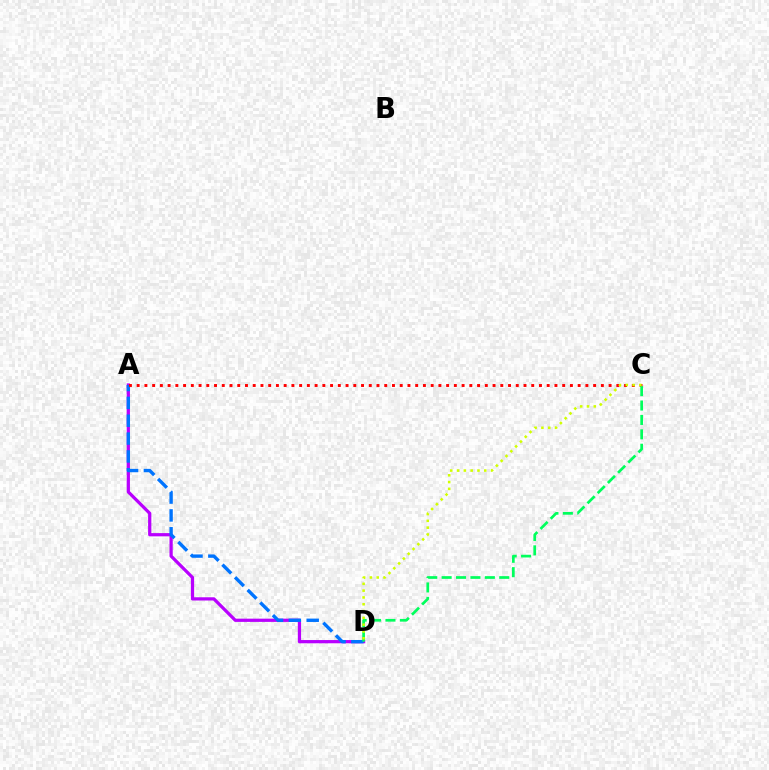{('A', 'D'): [{'color': '#b900ff', 'line_style': 'solid', 'thickness': 2.33}, {'color': '#0074ff', 'line_style': 'dashed', 'thickness': 2.42}], ('A', 'C'): [{'color': '#ff0000', 'line_style': 'dotted', 'thickness': 2.1}], ('C', 'D'): [{'color': '#00ff5c', 'line_style': 'dashed', 'thickness': 1.96}, {'color': '#d1ff00', 'line_style': 'dotted', 'thickness': 1.85}]}